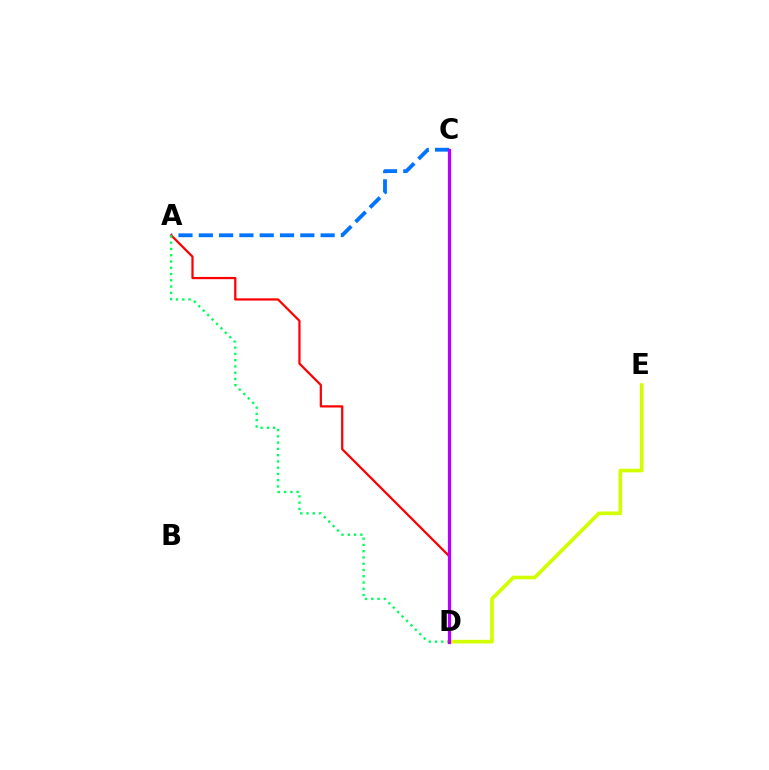{('A', 'C'): [{'color': '#0074ff', 'line_style': 'dashed', 'thickness': 2.76}], ('D', 'E'): [{'color': '#d1ff00', 'line_style': 'solid', 'thickness': 2.63}], ('A', 'D'): [{'color': '#ff0000', 'line_style': 'solid', 'thickness': 1.61}, {'color': '#00ff5c', 'line_style': 'dotted', 'thickness': 1.7}], ('C', 'D'): [{'color': '#b900ff', 'line_style': 'solid', 'thickness': 2.34}]}